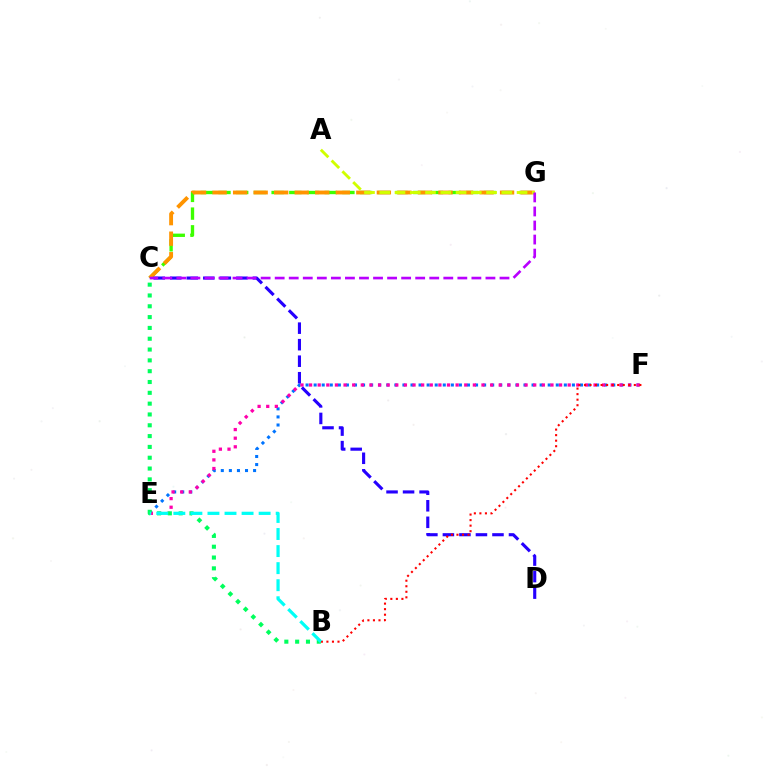{('E', 'F'): [{'color': '#0074ff', 'line_style': 'dotted', 'thickness': 2.19}, {'color': '#ff00ac', 'line_style': 'dotted', 'thickness': 2.34}], ('C', 'G'): [{'color': '#3dff00', 'line_style': 'dashed', 'thickness': 2.4}, {'color': '#ff9400', 'line_style': 'dashed', 'thickness': 2.79}, {'color': '#b900ff', 'line_style': 'dashed', 'thickness': 1.91}], ('B', 'C'): [{'color': '#00ff5c', 'line_style': 'dotted', 'thickness': 2.94}], ('C', 'D'): [{'color': '#2500ff', 'line_style': 'dashed', 'thickness': 2.24}], ('B', 'F'): [{'color': '#ff0000', 'line_style': 'dotted', 'thickness': 1.5}], ('B', 'E'): [{'color': '#00fff6', 'line_style': 'dashed', 'thickness': 2.32}], ('A', 'G'): [{'color': '#d1ff00', 'line_style': 'dashed', 'thickness': 2.07}]}